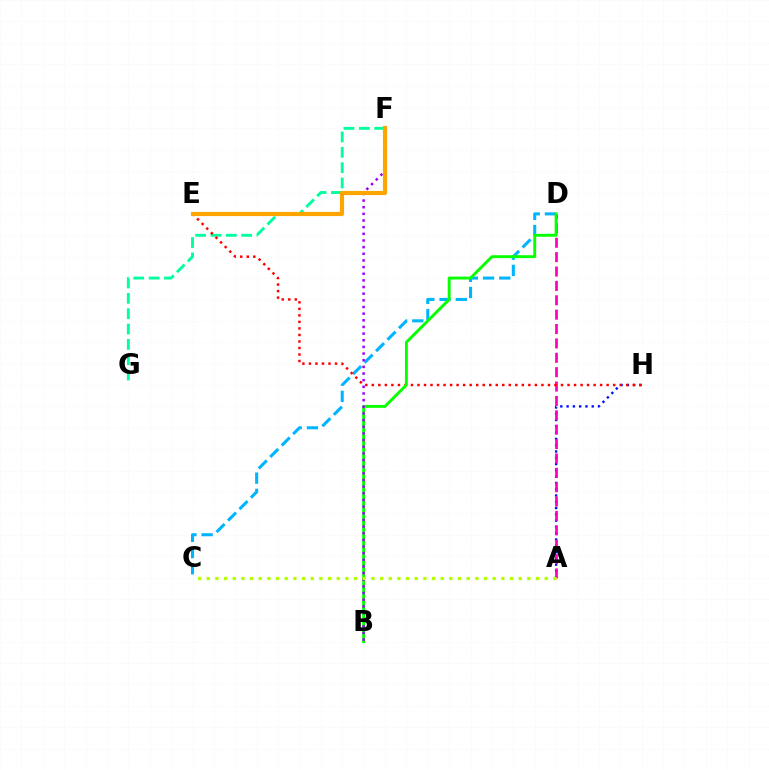{('F', 'G'): [{'color': '#00ff9d', 'line_style': 'dashed', 'thickness': 2.09}], ('C', 'D'): [{'color': '#00b5ff', 'line_style': 'dashed', 'thickness': 2.2}], ('A', 'H'): [{'color': '#0010ff', 'line_style': 'dotted', 'thickness': 1.71}], ('A', 'D'): [{'color': '#ff00bd', 'line_style': 'dashed', 'thickness': 1.95}], ('E', 'H'): [{'color': '#ff0000', 'line_style': 'dotted', 'thickness': 1.77}], ('B', 'D'): [{'color': '#08ff00', 'line_style': 'solid', 'thickness': 2.09}], ('B', 'F'): [{'color': '#9b00ff', 'line_style': 'dotted', 'thickness': 1.81}], ('E', 'F'): [{'color': '#ffa500', 'line_style': 'solid', 'thickness': 2.98}], ('A', 'C'): [{'color': '#b3ff00', 'line_style': 'dotted', 'thickness': 2.35}]}